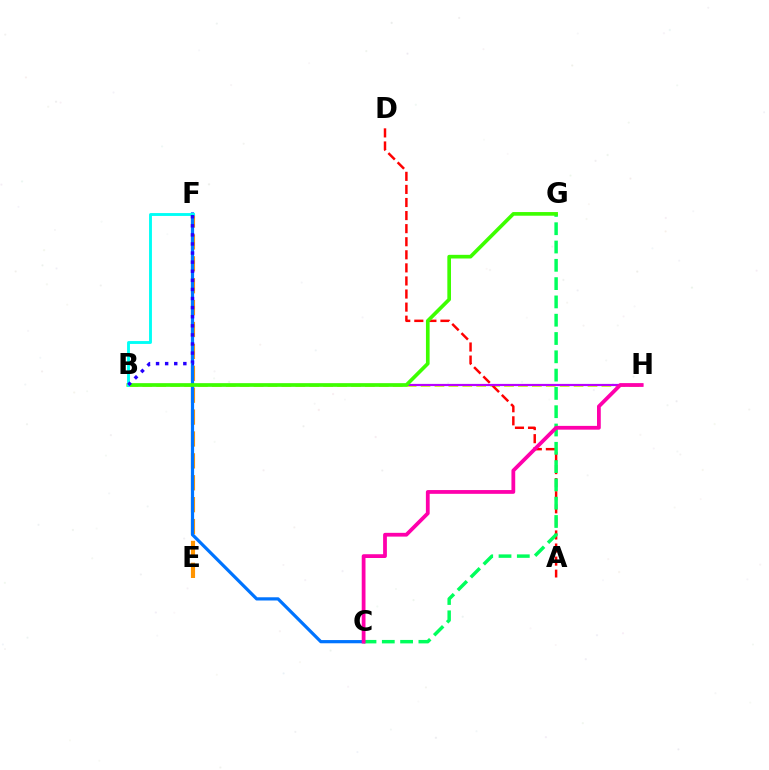{('B', 'H'): [{'color': '#d1ff00', 'line_style': 'dashed', 'thickness': 1.89}, {'color': '#b900ff', 'line_style': 'solid', 'thickness': 1.59}], ('E', 'F'): [{'color': '#ff9400', 'line_style': 'dashed', 'thickness': 2.97}], ('C', 'F'): [{'color': '#0074ff', 'line_style': 'solid', 'thickness': 2.31}], ('A', 'D'): [{'color': '#ff0000', 'line_style': 'dashed', 'thickness': 1.78}], ('C', 'G'): [{'color': '#00ff5c', 'line_style': 'dashed', 'thickness': 2.49}], ('B', 'G'): [{'color': '#3dff00', 'line_style': 'solid', 'thickness': 2.64}], ('B', 'F'): [{'color': '#00fff6', 'line_style': 'solid', 'thickness': 2.07}, {'color': '#2500ff', 'line_style': 'dotted', 'thickness': 2.47}], ('C', 'H'): [{'color': '#ff00ac', 'line_style': 'solid', 'thickness': 2.72}]}